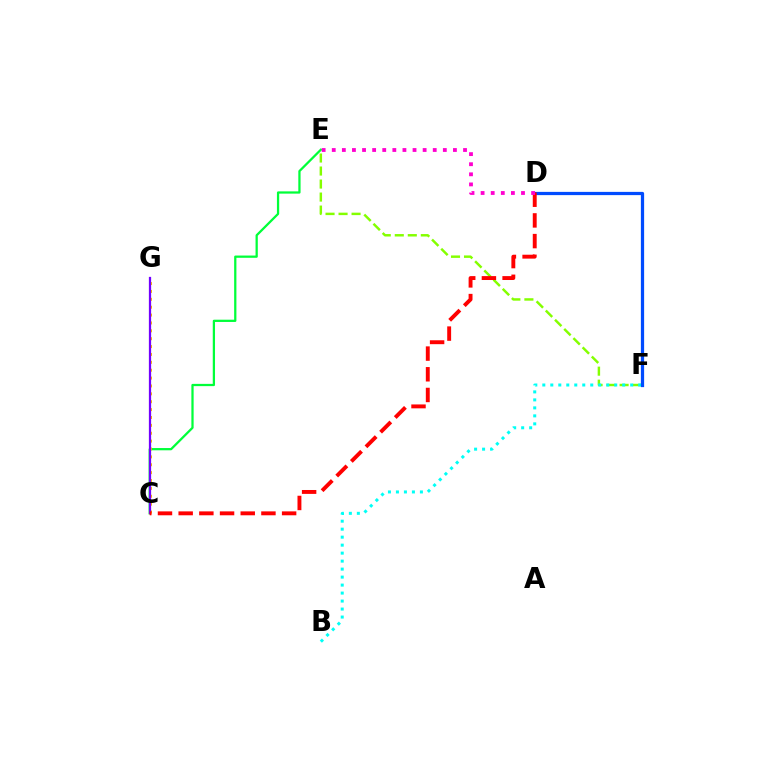{('E', 'F'): [{'color': '#84ff00', 'line_style': 'dashed', 'thickness': 1.77}], ('C', 'E'): [{'color': '#00ff39', 'line_style': 'solid', 'thickness': 1.63}], ('B', 'F'): [{'color': '#00fff6', 'line_style': 'dotted', 'thickness': 2.17}], ('D', 'F'): [{'color': '#004bff', 'line_style': 'solid', 'thickness': 2.33}], ('C', 'G'): [{'color': '#ffbd00', 'line_style': 'dotted', 'thickness': 2.14}, {'color': '#7200ff', 'line_style': 'solid', 'thickness': 1.62}], ('C', 'D'): [{'color': '#ff0000', 'line_style': 'dashed', 'thickness': 2.81}], ('D', 'E'): [{'color': '#ff00cf', 'line_style': 'dotted', 'thickness': 2.74}]}